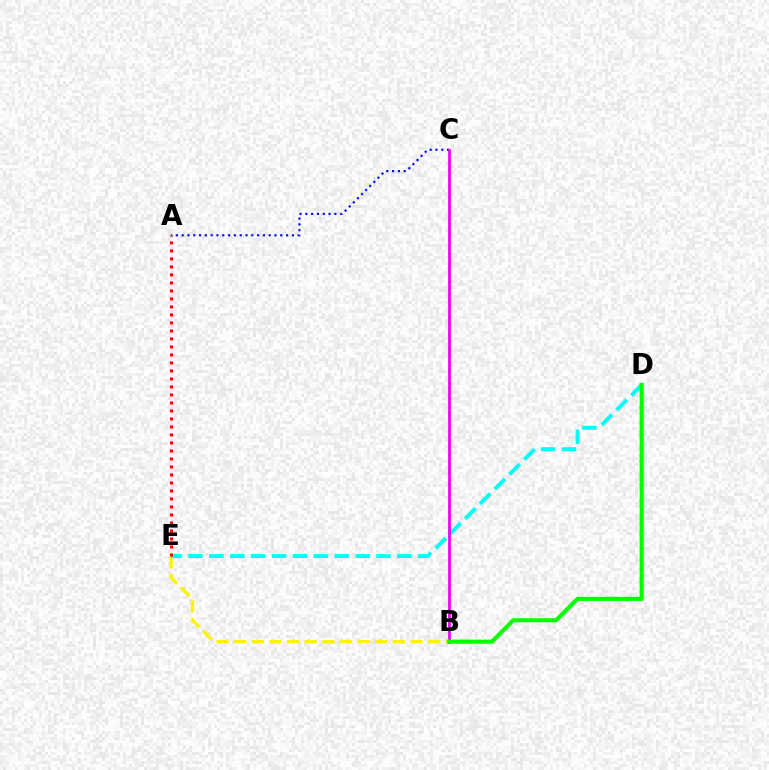{('B', 'E'): [{'color': '#fcf500', 'line_style': 'dashed', 'thickness': 2.4}], ('A', 'C'): [{'color': '#0010ff', 'line_style': 'dotted', 'thickness': 1.58}], ('D', 'E'): [{'color': '#00fff6', 'line_style': 'dashed', 'thickness': 2.84}], ('A', 'E'): [{'color': '#ff0000', 'line_style': 'dotted', 'thickness': 2.17}], ('B', 'C'): [{'color': '#ee00ff', 'line_style': 'solid', 'thickness': 2.0}], ('B', 'D'): [{'color': '#08ff00', 'line_style': 'solid', 'thickness': 2.96}]}